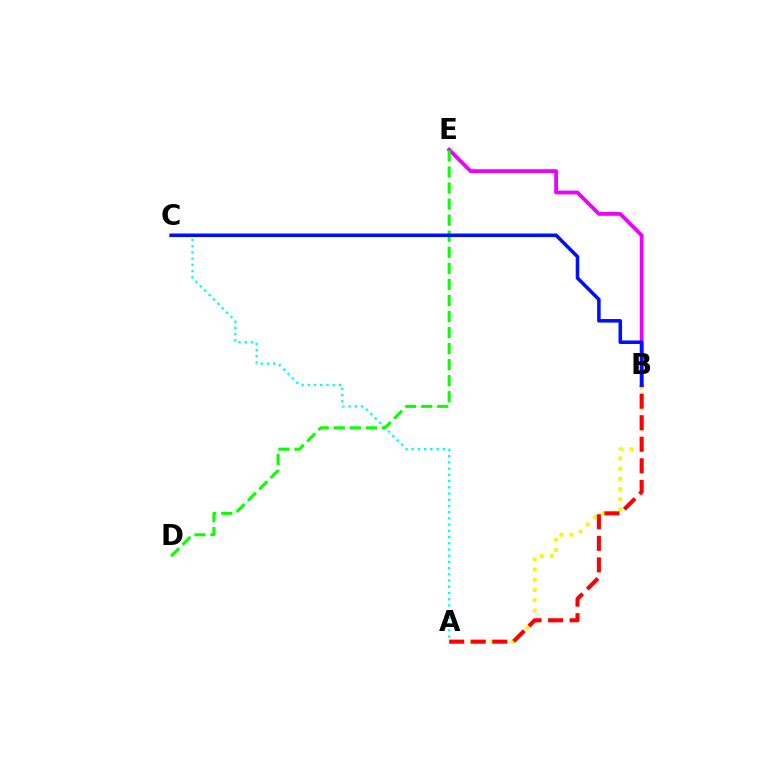{('A', 'B'): [{'color': '#fcf500', 'line_style': 'dotted', 'thickness': 2.78}, {'color': '#ff0000', 'line_style': 'dashed', 'thickness': 2.93}], ('B', 'E'): [{'color': '#ee00ff', 'line_style': 'solid', 'thickness': 2.74}], ('A', 'C'): [{'color': '#00fff6', 'line_style': 'dotted', 'thickness': 1.69}], ('D', 'E'): [{'color': '#08ff00', 'line_style': 'dashed', 'thickness': 2.18}], ('B', 'C'): [{'color': '#0010ff', 'line_style': 'solid', 'thickness': 2.55}]}